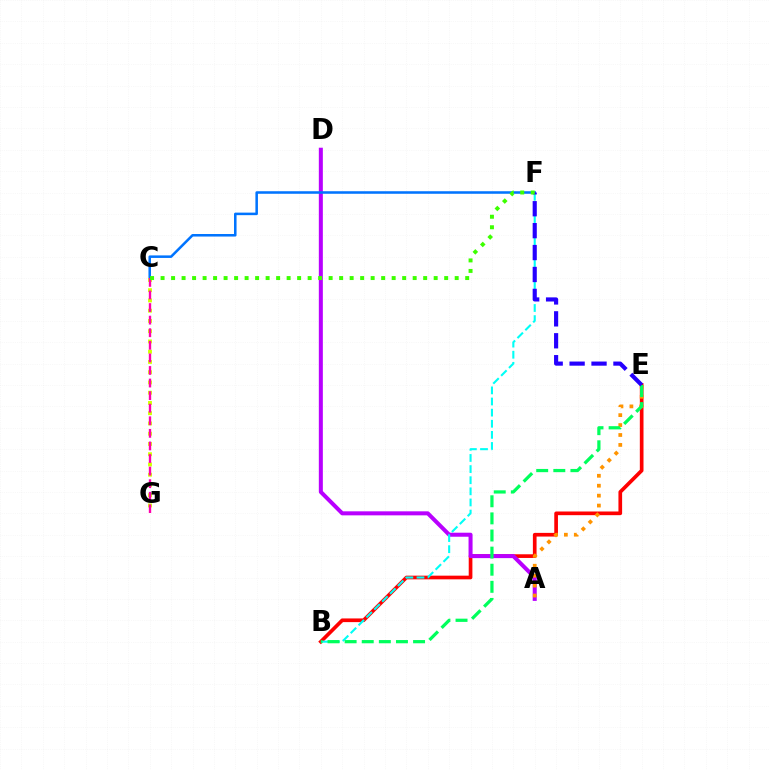{('B', 'E'): [{'color': '#ff0000', 'line_style': 'solid', 'thickness': 2.65}, {'color': '#00ff5c', 'line_style': 'dashed', 'thickness': 2.32}], ('A', 'D'): [{'color': '#b900ff', 'line_style': 'solid', 'thickness': 2.9}], ('B', 'F'): [{'color': '#00fff6', 'line_style': 'dashed', 'thickness': 1.51}], ('A', 'E'): [{'color': '#ff9400', 'line_style': 'dotted', 'thickness': 2.7}], ('C', 'F'): [{'color': '#0074ff', 'line_style': 'solid', 'thickness': 1.83}, {'color': '#3dff00', 'line_style': 'dotted', 'thickness': 2.85}], ('C', 'G'): [{'color': '#d1ff00', 'line_style': 'dotted', 'thickness': 2.79}, {'color': '#ff00ac', 'line_style': 'dashed', 'thickness': 1.71}], ('E', 'F'): [{'color': '#2500ff', 'line_style': 'dashed', 'thickness': 2.98}]}